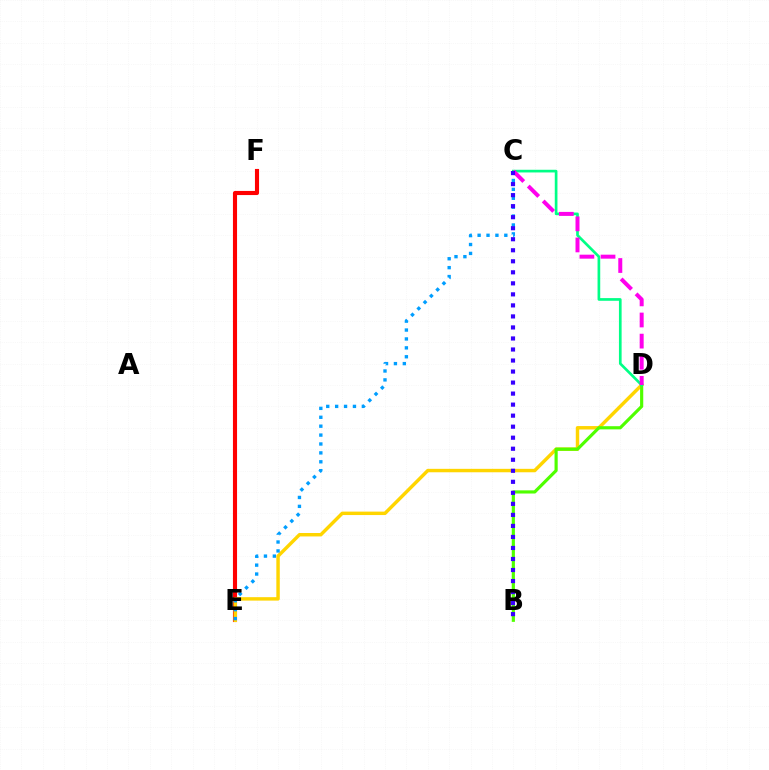{('E', 'F'): [{'color': '#ff0000', 'line_style': 'solid', 'thickness': 2.96}], ('D', 'E'): [{'color': '#ffd500', 'line_style': 'solid', 'thickness': 2.48}], ('B', 'D'): [{'color': '#4fff00', 'line_style': 'solid', 'thickness': 2.28}], ('C', 'E'): [{'color': '#009eff', 'line_style': 'dotted', 'thickness': 2.42}], ('C', 'D'): [{'color': '#00ff86', 'line_style': 'solid', 'thickness': 1.93}, {'color': '#ff00ed', 'line_style': 'dashed', 'thickness': 2.87}], ('B', 'C'): [{'color': '#3700ff', 'line_style': 'dotted', 'thickness': 3.0}]}